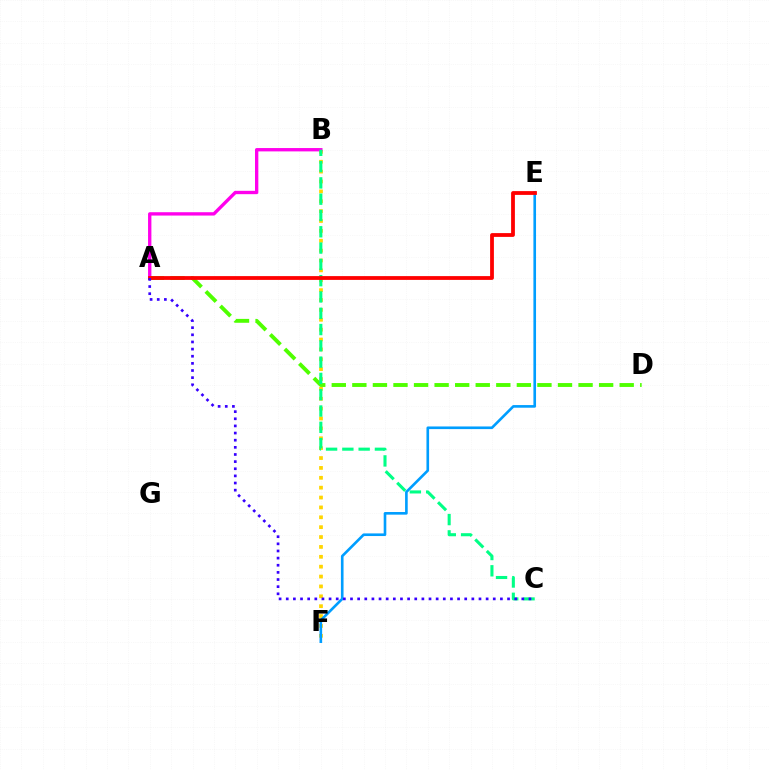{('B', 'F'): [{'color': '#ffd500', 'line_style': 'dotted', 'thickness': 2.68}], ('A', 'D'): [{'color': '#4fff00', 'line_style': 'dashed', 'thickness': 2.79}], ('A', 'B'): [{'color': '#ff00ed', 'line_style': 'solid', 'thickness': 2.41}], ('E', 'F'): [{'color': '#009eff', 'line_style': 'solid', 'thickness': 1.9}], ('B', 'C'): [{'color': '#00ff86', 'line_style': 'dashed', 'thickness': 2.21}], ('A', 'E'): [{'color': '#ff0000', 'line_style': 'solid', 'thickness': 2.73}], ('A', 'C'): [{'color': '#3700ff', 'line_style': 'dotted', 'thickness': 1.94}]}